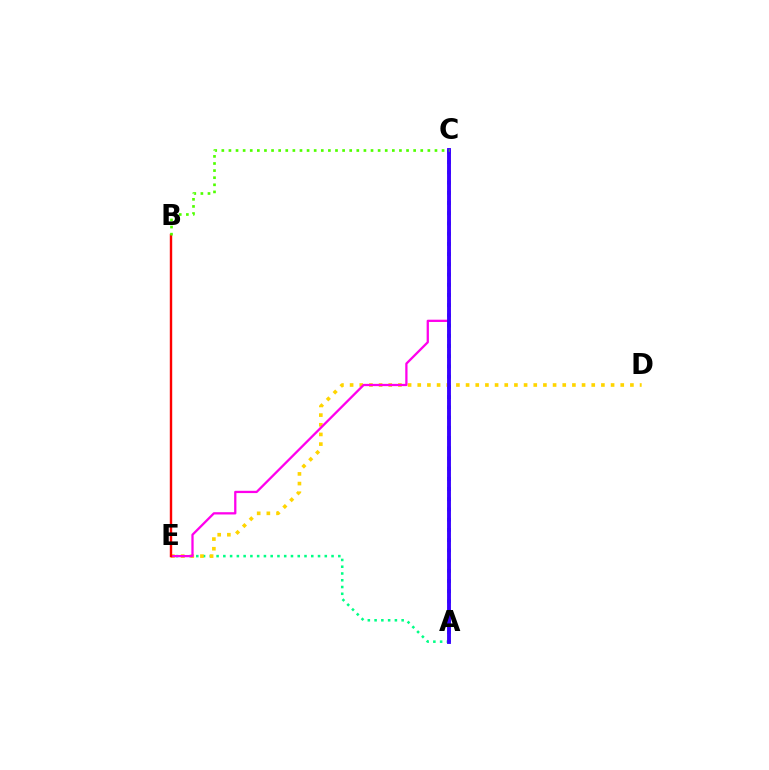{('A', 'E'): [{'color': '#00ff86', 'line_style': 'dotted', 'thickness': 1.84}], ('A', 'C'): [{'color': '#009eff', 'line_style': 'dotted', 'thickness': 2.78}, {'color': '#3700ff', 'line_style': 'solid', 'thickness': 2.78}], ('D', 'E'): [{'color': '#ffd500', 'line_style': 'dotted', 'thickness': 2.63}], ('C', 'E'): [{'color': '#ff00ed', 'line_style': 'solid', 'thickness': 1.64}], ('B', 'E'): [{'color': '#ff0000', 'line_style': 'solid', 'thickness': 1.74}], ('B', 'C'): [{'color': '#4fff00', 'line_style': 'dotted', 'thickness': 1.93}]}